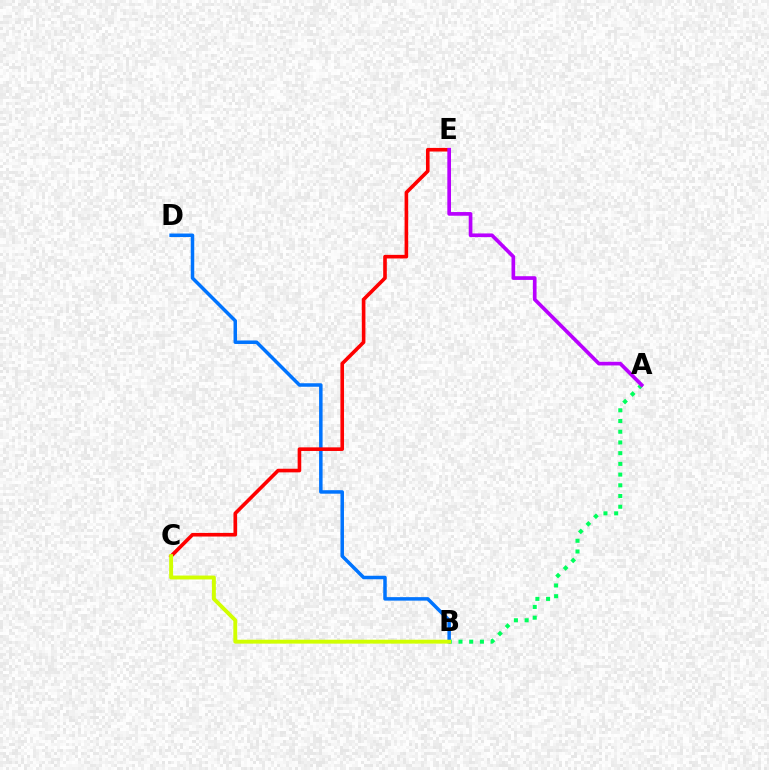{('A', 'B'): [{'color': '#00ff5c', 'line_style': 'dotted', 'thickness': 2.91}], ('B', 'D'): [{'color': '#0074ff', 'line_style': 'solid', 'thickness': 2.52}], ('C', 'E'): [{'color': '#ff0000', 'line_style': 'solid', 'thickness': 2.6}], ('A', 'E'): [{'color': '#b900ff', 'line_style': 'solid', 'thickness': 2.65}], ('B', 'C'): [{'color': '#d1ff00', 'line_style': 'solid', 'thickness': 2.8}]}